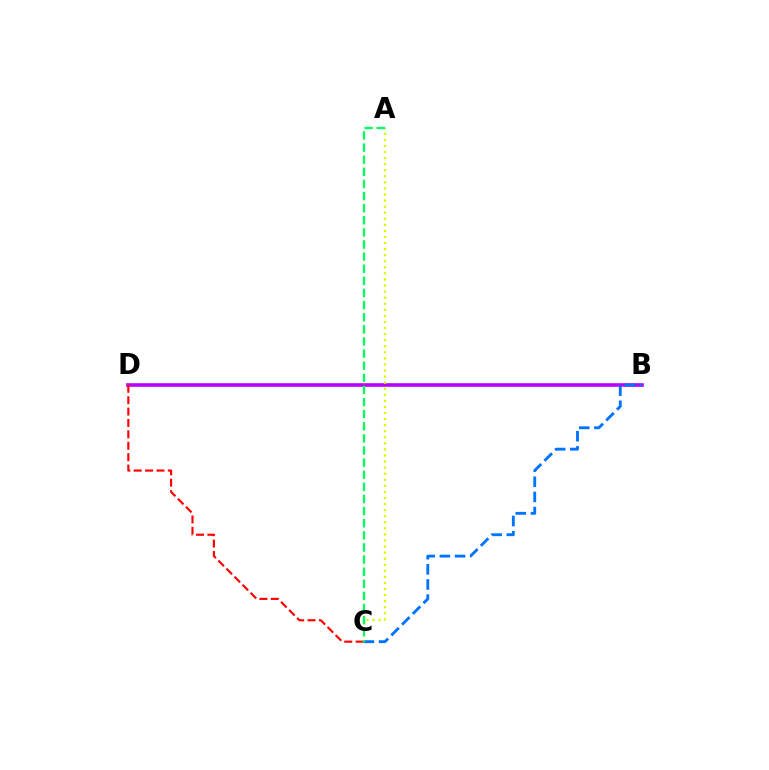{('B', 'D'): [{'color': '#b900ff', 'line_style': 'solid', 'thickness': 2.6}], ('C', 'D'): [{'color': '#ff0000', 'line_style': 'dashed', 'thickness': 1.55}], ('A', 'C'): [{'color': '#d1ff00', 'line_style': 'dotted', 'thickness': 1.65}, {'color': '#00ff5c', 'line_style': 'dashed', 'thickness': 1.65}], ('B', 'C'): [{'color': '#0074ff', 'line_style': 'dashed', 'thickness': 2.06}]}